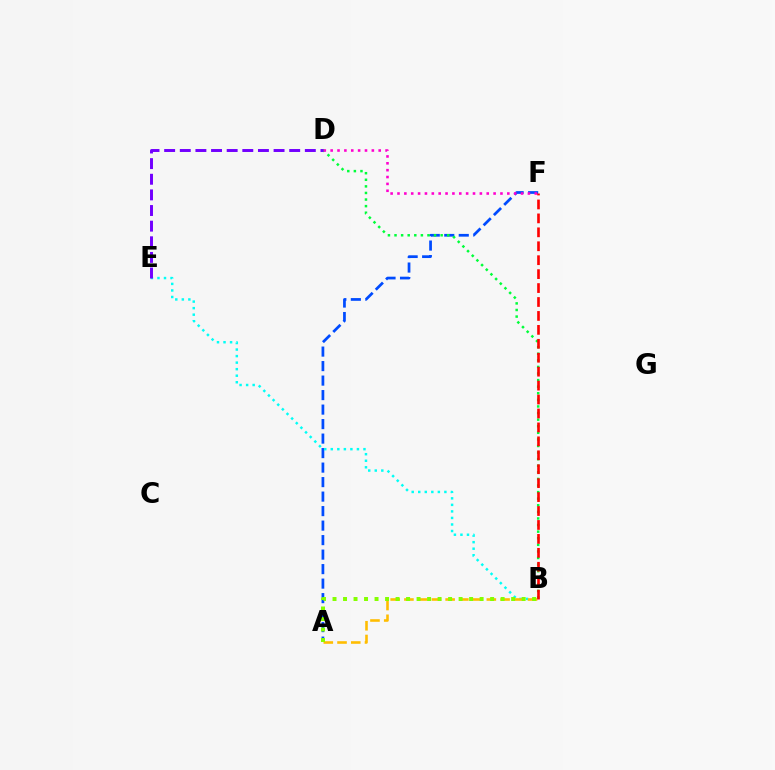{('A', 'F'): [{'color': '#004bff', 'line_style': 'dashed', 'thickness': 1.97}], ('B', 'D'): [{'color': '#00ff39', 'line_style': 'dotted', 'thickness': 1.79}], ('B', 'E'): [{'color': '#00fff6', 'line_style': 'dotted', 'thickness': 1.78}], ('A', 'B'): [{'color': '#ffbd00', 'line_style': 'dashed', 'thickness': 1.87}, {'color': '#84ff00', 'line_style': 'dotted', 'thickness': 2.85}], ('D', 'F'): [{'color': '#ff00cf', 'line_style': 'dotted', 'thickness': 1.87}], ('D', 'E'): [{'color': '#7200ff', 'line_style': 'dashed', 'thickness': 2.12}], ('B', 'F'): [{'color': '#ff0000', 'line_style': 'dashed', 'thickness': 1.89}]}